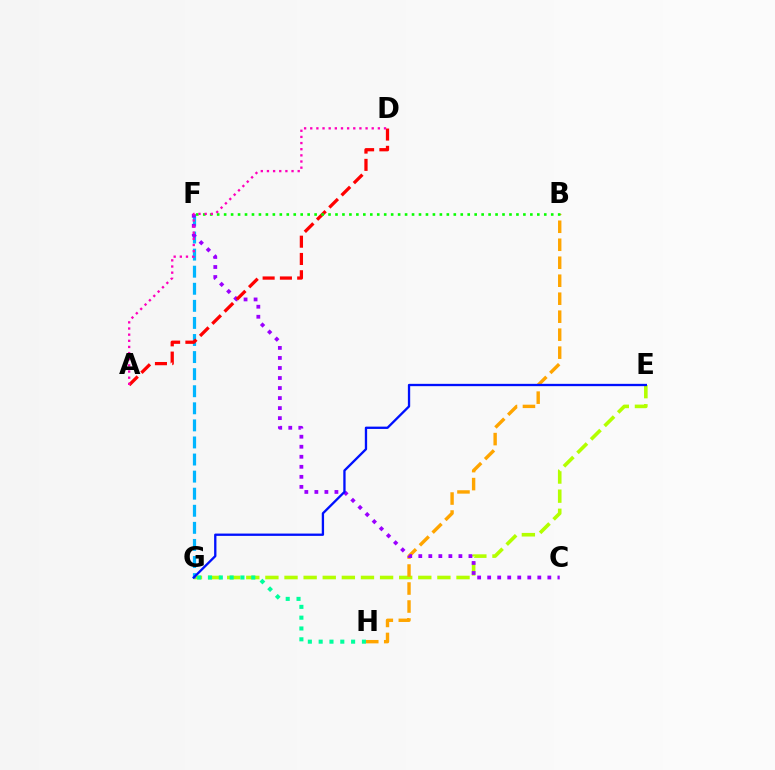{('E', 'G'): [{'color': '#b3ff00', 'line_style': 'dashed', 'thickness': 2.6}, {'color': '#0010ff', 'line_style': 'solid', 'thickness': 1.67}], ('F', 'G'): [{'color': '#00b5ff', 'line_style': 'dashed', 'thickness': 2.32}], ('G', 'H'): [{'color': '#00ff9d', 'line_style': 'dotted', 'thickness': 2.94}], ('B', 'H'): [{'color': '#ffa500', 'line_style': 'dashed', 'thickness': 2.44}], ('C', 'F'): [{'color': '#9b00ff', 'line_style': 'dotted', 'thickness': 2.73}], ('A', 'D'): [{'color': '#ff0000', 'line_style': 'dashed', 'thickness': 2.35}, {'color': '#ff00bd', 'line_style': 'dotted', 'thickness': 1.67}], ('B', 'F'): [{'color': '#08ff00', 'line_style': 'dotted', 'thickness': 1.89}]}